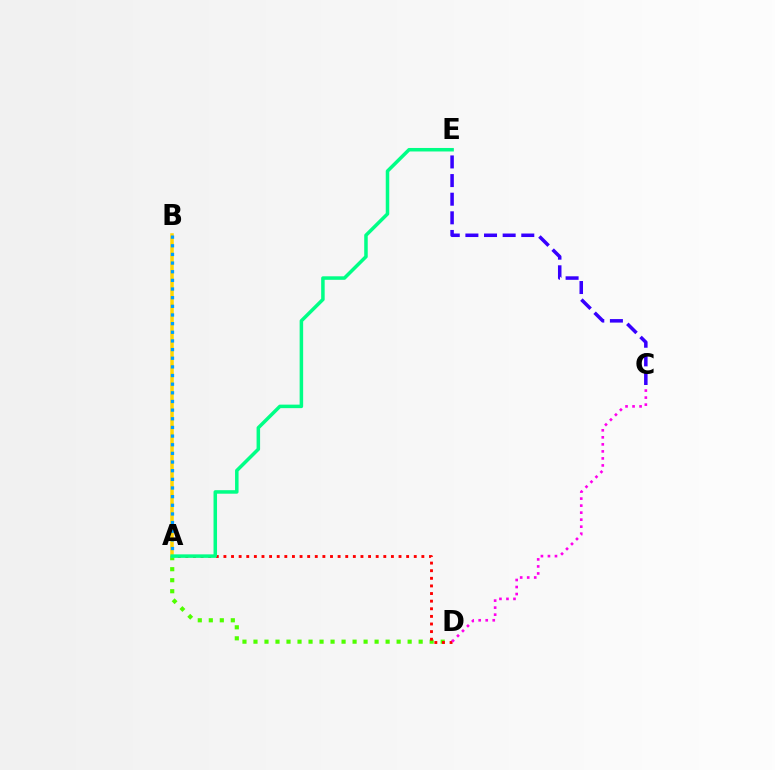{('A', 'D'): [{'color': '#4fff00', 'line_style': 'dotted', 'thickness': 2.99}, {'color': '#ff0000', 'line_style': 'dotted', 'thickness': 2.07}], ('A', 'B'): [{'color': '#ffd500', 'line_style': 'solid', 'thickness': 2.52}, {'color': '#009eff', 'line_style': 'dotted', 'thickness': 2.35}], ('A', 'E'): [{'color': '#00ff86', 'line_style': 'solid', 'thickness': 2.53}], ('C', 'D'): [{'color': '#ff00ed', 'line_style': 'dotted', 'thickness': 1.91}], ('C', 'E'): [{'color': '#3700ff', 'line_style': 'dashed', 'thickness': 2.53}]}